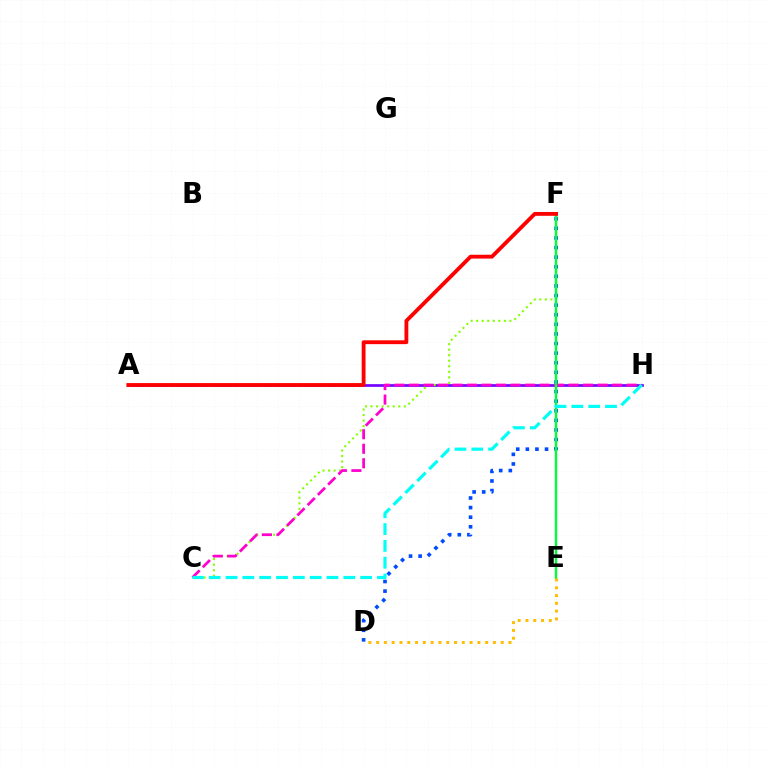{('A', 'H'): [{'color': '#7200ff', 'line_style': 'solid', 'thickness': 1.93}], ('C', 'F'): [{'color': '#84ff00', 'line_style': 'dotted', 'thickness': 1.5}], ('C', 'H'): [{'color': '#ff00cf', 'line_style': 'dashed', 'thickness': 1.97}, {'color': '#00fff6', 'line_style': 'dashed', 'thickness': 2.29}], ('D', 'F'): [{'color': '#004bff', 'line_style': 'dotted', 'thickness': 2.61}], ('E', 'F'): [{'color': '#00ff39', 'line_style': 'solid', 'thickness': 1.73}], ('A', 'F'): [{'color': '#ff0000', 'line_style': 'solid', 'thickness': 2.76}], ('D', 'E'): [{'color': '#ffbd00', 'line_style': 'dotted', 'thickness': 2.12}]}